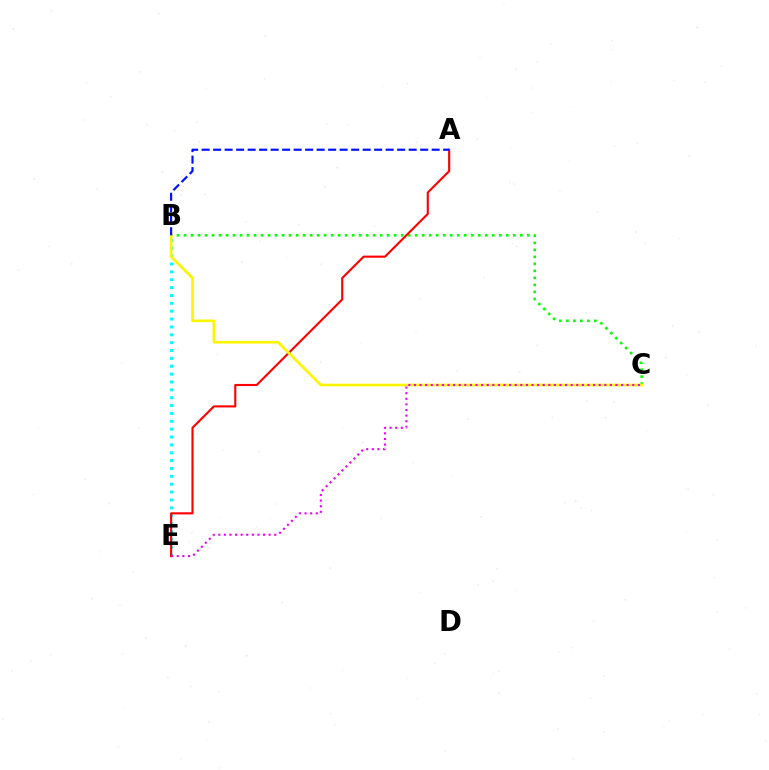{('B', 'C'): [{'color': '#08ff00', 'line_style': 'dotted', 'thickness': 1.9}, {'color': '#fcf500', 'line_style': 'solid', 'thickness': 1.92}], ('B', 'E'): [{'color': '#00fff6', 'line_style': 'dotted', 'thickness': 2.14}], ('A', 'E'): [{'color': '#ff0000', 'line_style': 'solid', 'thickness': 1.53}], ('C', 'E'): [{'color': '#ee00ff', 'line_style': 'dotted', 'thickness': 1.52}], ('A', 'B'): [{'color': '#0010ff', 'line_style': 'dashed', 'thickness': 1.56}]}